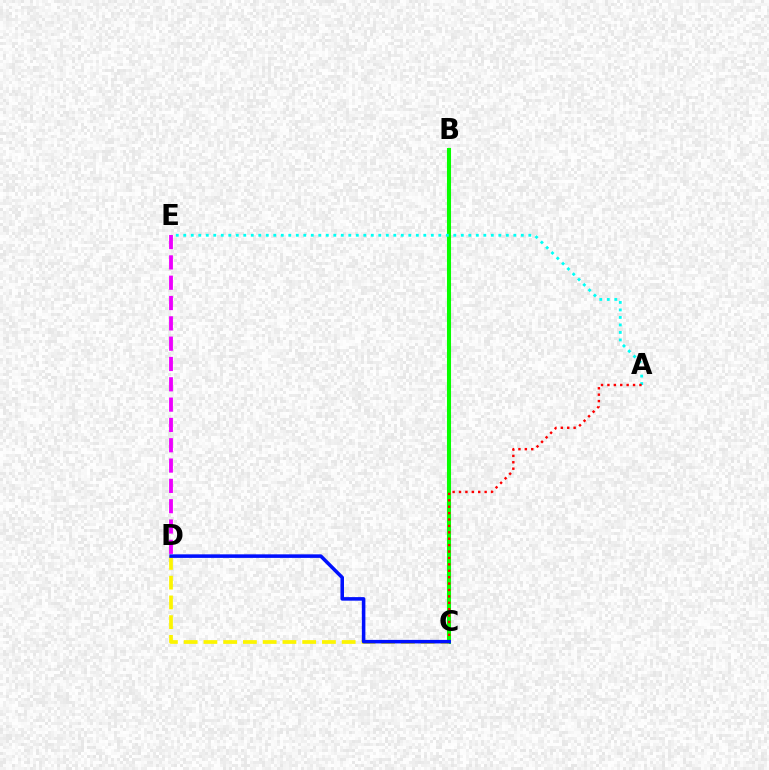{('B', 'C'): [{'color': '#08ff00', 'line_style': 'solid', 'thickness': 2.92}], ('D', 'E'): [{'color': '#ee00ff', 'line_style': 'dashed', 'thickness': 2.76}], ('C', 'D'): [{'color': '#fcf500', 'line_style': 'dashed', 'thickness': 2.68}, {'color': '#0010ff', 'line_style': 'solid', 'thickness': 2.56}], ('A', 'E'): [{'color': '#00fff6', 'line_style': 'dotted', 'thickness': 2.04}], ('A', 'C'): [{'color': '#ff0000', 'line_style': 'dotted', 'thickness': 1.74}]}